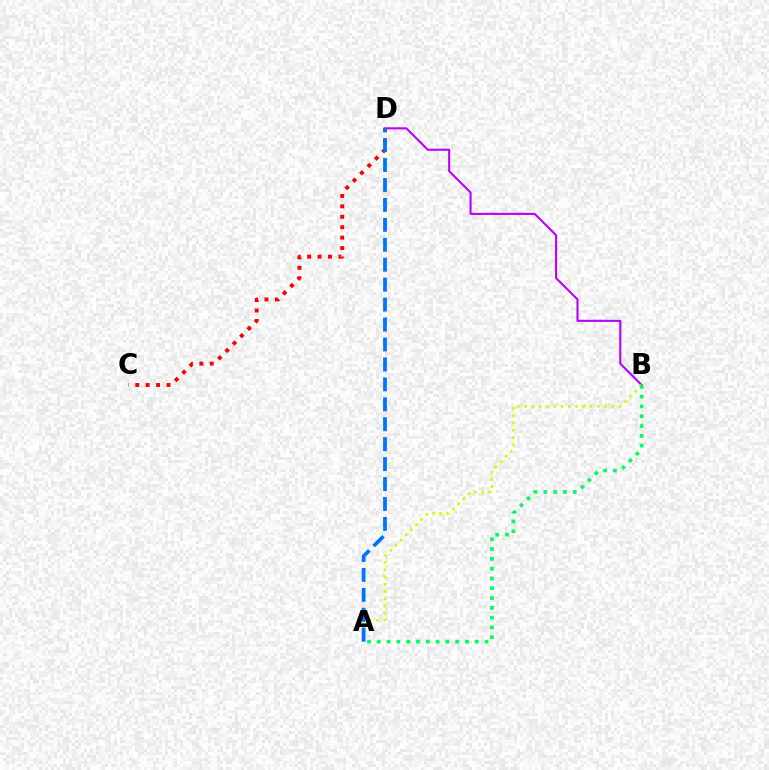{('B', 'D'): [{'color': '#b900ff', 'line_style': 'solid', 'thickness': 1.51}], ('C', 'D'): [{'color': '#ff0000', 'line_style': 'dotted', 'thickness': 2.83}], ('A', 'B'): [{'color': '#d1ff00', 'line_style': 'dotted', 'thickness': 1.97}, {'color': '#00ff5c', 'line_style': 'dotted', 'thickness': 2.66}], ('A', 'D'): [{'color': '#0074ff', 'line_style': 'dashed', 'thickness': 2.71}]}